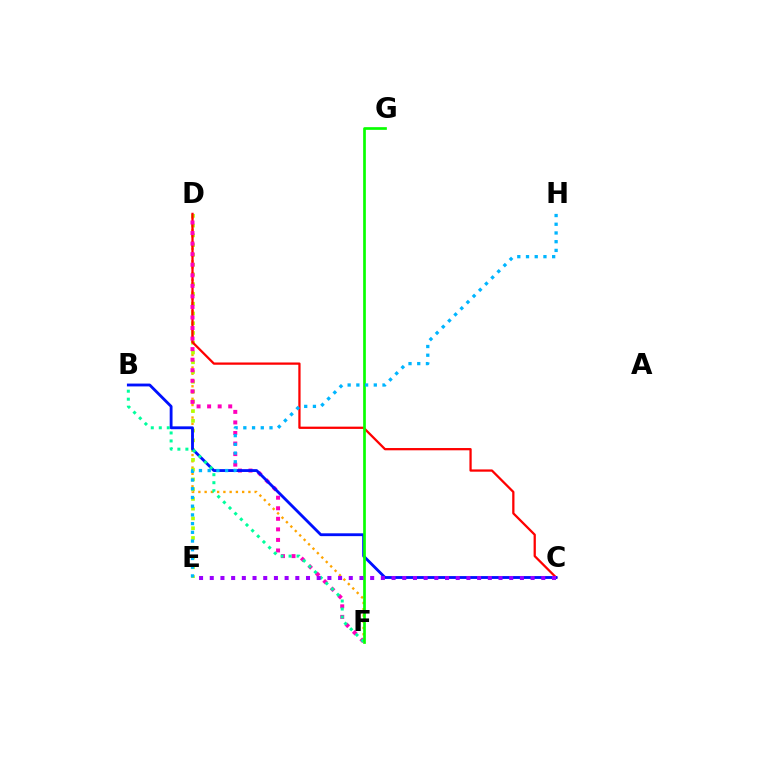{('D', 'F'): [{'color': '#ffa500', 'line_style': 'dotted', 'thickness': 1.7}, {'color': '#ff00bd', 'line_style': 'dotted', 'thickness': 2.87}], ('D', 'E'): [{'color': '#b3ff00', 'line_style': 'dotted', 'thickness': 2.65}], ('C', 'D'): [{'color': '#ff0000', 'line_style': 'solid', 'thickness': 1.63}], ('B', 'C'): [{'color': '#0010ff', 'line_style': 'solid', 'thickness': 2.04}], ('B', 'F'): [{'color': '#00ff9d', 'line_style': 'dotted', 'thickness': 2.17}], ('F', 'G'): [{'color': '#08ff00', 'line_style': 'solid', 'thickness': 1.94}], ('E', 'H'): [{'color': '#00b5ff', 'line_style': 'dotted', 'thickness': 2.37}], ('C', 'E'): [{'color': '#9b00ff', 'line_style': 'dotted', 'thickness': 2.91}]}